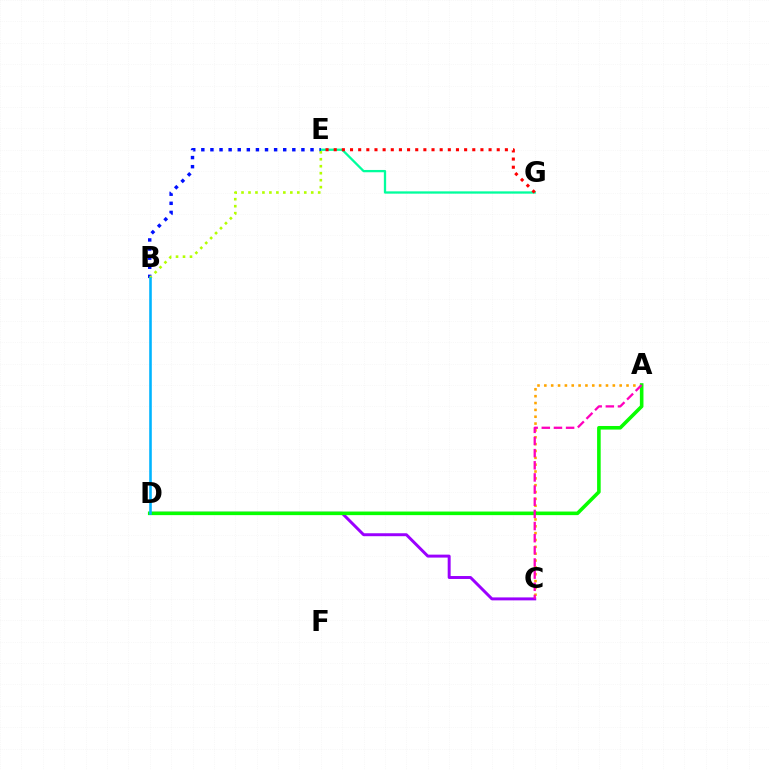{('A', 'C'): [{'color': '#ffa500', 'line_style': 'dotted', 'thickness': 1.86}, {'color': '#ff00bd', 'line_style': 'dashed', 'thickness': 1.65}], ('C', 'D'): [{'color': '#9b00ff', 'line_style': 'solid', 'thickness': 2.13}], ('E', 'G'): [{'color': '#00ff9d', 'line_style': 'solid', 'thickness': 1.65}, {'color': '#ff0000', 'line_style': 'dotted', 'thickness': 2.21}], ('B', 'E'): [{'color': '#0010ff', 'line_style': 'dotted', 'thickness': 2.47}, {'color': '#b3ff00', 'line_style': 'dotted', 'thickness': 1.89}], ('A', 'D'): [{'color': '#08ff00', 'line_style': 'solid', 'thickness': 2.58}], ('B', 'D'): [{'color': '#00b5ff', 'line_style': 'solid', 'thickness': 1.87}]}